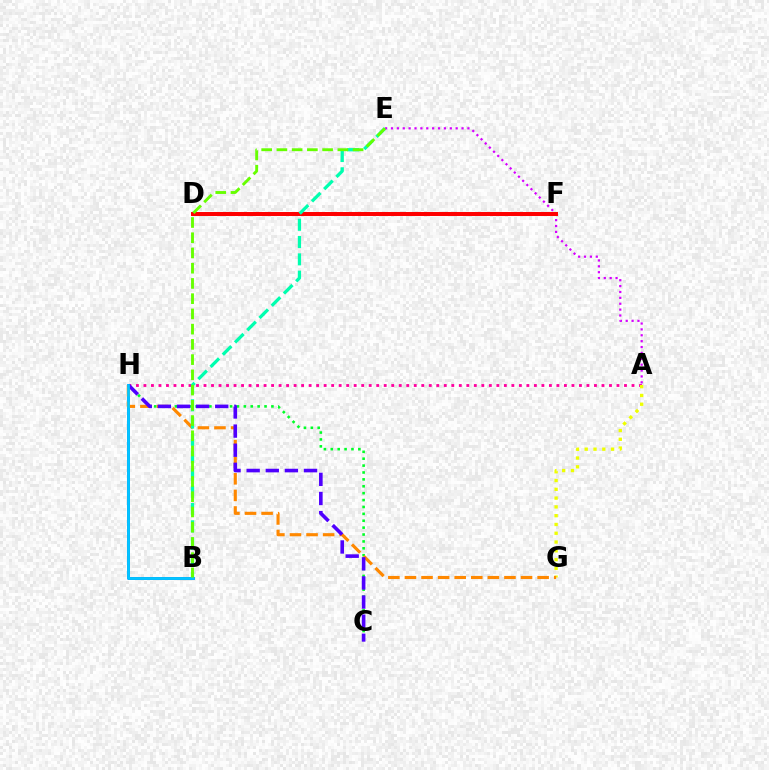{('A', 'H'): [{'color': '#ff00a0', 'line_style': 'dotted', 'thickness': 2.04}], ('C', 'H'): [{'color': '#00ff27', 'line_style': 'dotted', 'thickness': 1.87}, {'color': '#4f00ff', 'line_style': 'dashed', 'thickness': 2.6}], ('A', 'G'): [{'color': '#eeff00', 'line_style': 'dotted', 'thickness': 2.39}], ('B', 'H'): [{'color': '#003fff', 'line_style': 'solid', 'thickness': 1.85}, {'color': '#00c7ff', 'line_style': 'solid', 'thickness': 1.98}], ('G', 'H'): [{'color': '#ff8800', 'line_style': 'dashed', 'thickness': 2.25}], ('A', 'E'): [{'color': '#d600ff', 'line_style': 'dotted', 'thickness': 1.6}], ('D', 'F'): [{'color': '#ff0000', 'line_style': 'solid', 'thickness': 2.86}], ('B', 'E'): [{'color': '#00ffaf', 'line_style': 'dashed', 'thickness': 2.35}, {'color': '#66ff00', 'line_style': 'dashed', 'thickness': 2.07}]}